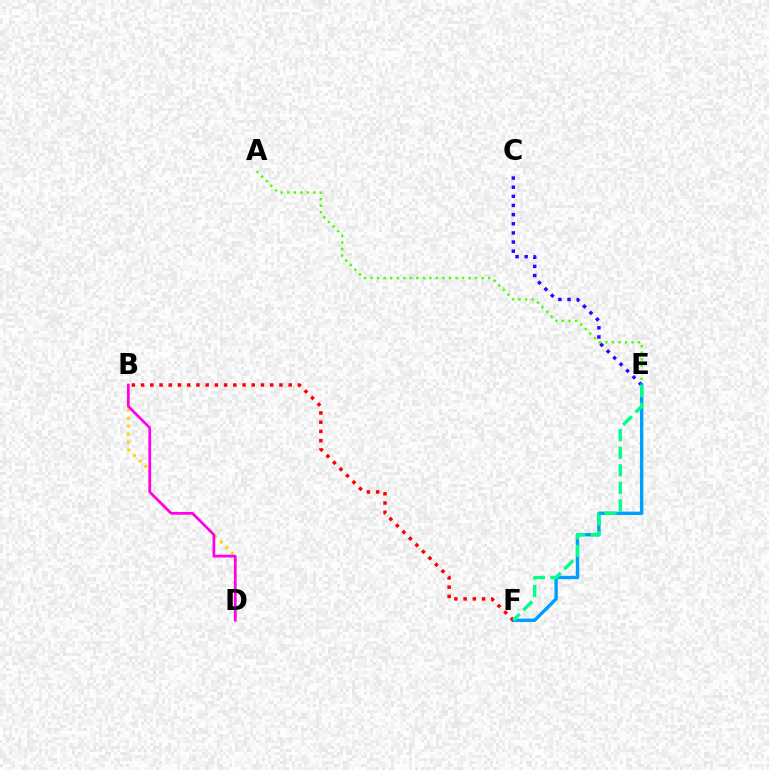{('A', 'E'): [{'color': '#4fff00', 'line_style': 'dotted', 'thickness': 1.78}], ('C', 'E'): [{'color': '#3700ff', 'line_style': 'dotted', 'thickness': 2.48}], ('B', 'D'): [{'color': '#ffd500', 'line_style': 'dotted', 'thickness': 2.16}, {'color': '#ff00ed', 'line_style': 'solid', 'thickness': 1.95}], ('E', 'F'): [{'color': '#009eff', 'line_style': 'solid', 'thickness': 2.42}, {'color': '#00ff86', 'line_style': 'dashed', 'thickness': 2.39}], ('B', 'F'): [{'color': '#ff0000', 'line_style': 'dotted', 'thickness': 2.51}]}